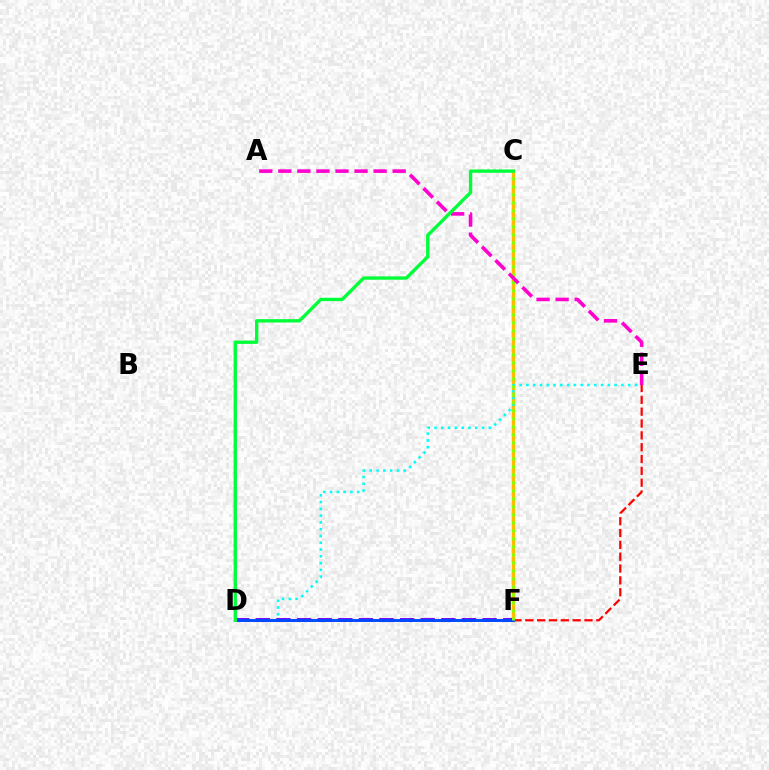{('C', 'F'): [{'color': '#ffbd00', 'line_style': 'solid', 'thickness': 2.49}, {'color': '#84ff00', 'line_style': 'dotted', 'thickness': 2.17}], ('D', 'E'): [{'color': '#00fff6', 'line_style': 'dotted', 'thickness': 1.84}], ('D', 'F'): [{'color': '#7200ff', 'line_style': 'dashed', 'thickness': 2.8}, {'color': '#004bff', 'line_style': 'solid', 'thickness': 2.11}], ('E', 'F'): [{'color': '#ff0000', 'line_style': 'dashed', 'thickness': 1.61}], ('A', 'E'): [{'color': '#ff00cf', 'line_style': 'dashed', 'thickness': 2.59}], ('C', 'D'): [{'color': '#00ff39', 'line_style': 'solid', 'thickness': 2.41}]}